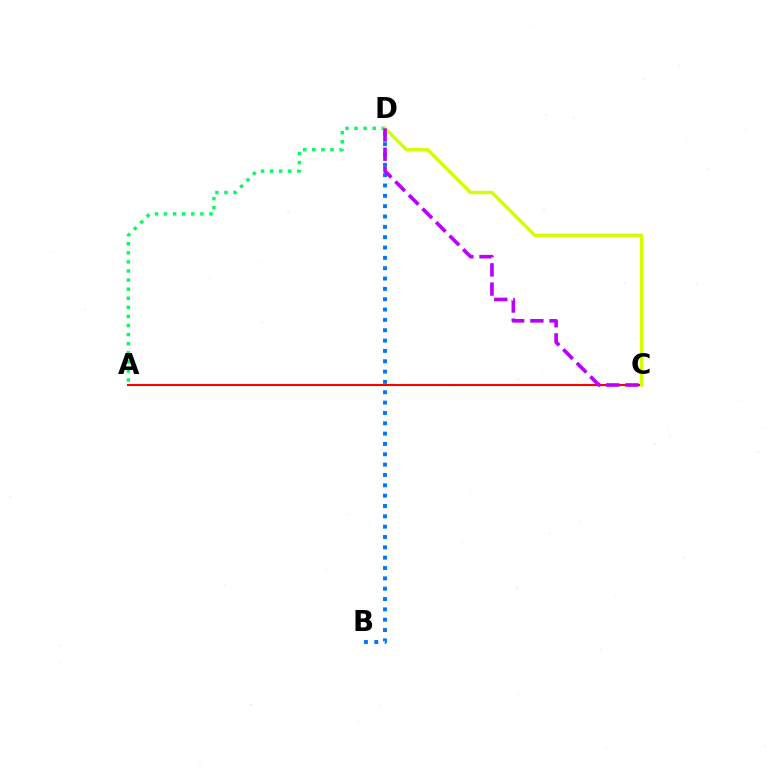{('A', 'D'): [{'color': '#00ff5c', 'line_style': 'dotted', 'thickness': 2.47}], ('B', 'D'): [{'color': '#0074ff', 'line_style': 'dotted', 'thickness': 2.81}], ('A', 'C'): [{'color': '#ff0000', 'line_style': 'solid', 'thickness': 1.51}], ('C', 'D'): [{'color': '#d1ff00', 'line_style': 'solid', 'thickness': 2.42}, {'color': '#b900ff', 'line_style': 'dashed', 'thickness': 2.6}]}